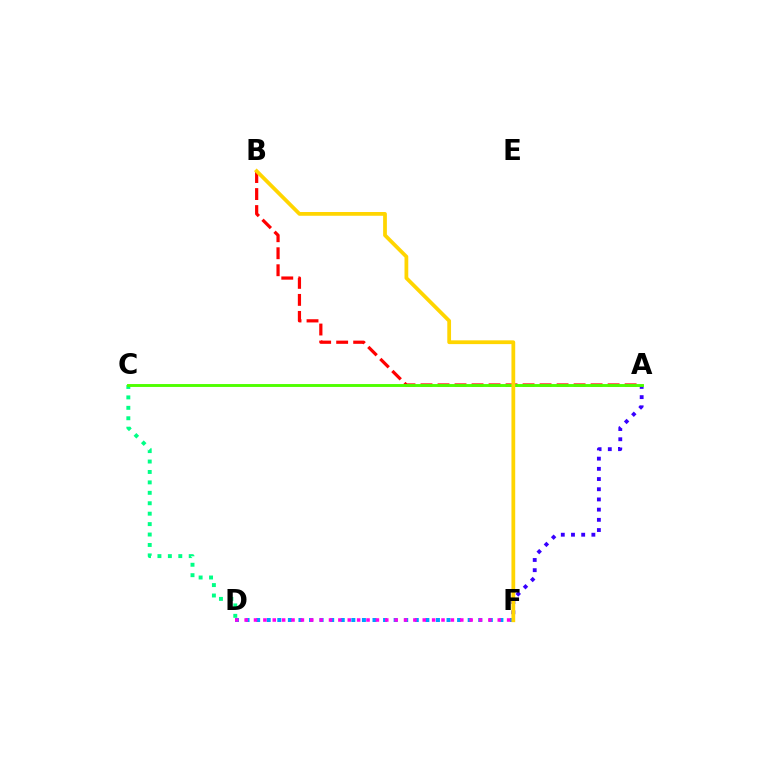{('D', 'F'): [{'color': '#009eff', 'line_style': 'dotted', 'thickness': 2.87}, {'color': '#ff00ed', 'line_style': 'dotted', 'thickness': 2.55}], ('A', 'F'): [{'color': '#3700ff', 'line_style': 'dotted', 'thickness': 2.77}], ('C', 'D'): [{'color': '#00ff86', 'line_style': 'dotted', 'thickness': 2.83}], ('A', 'B'): [{'color': '#ff0000', 'line_style': 'dashed', 'thickness': 2.31}], ('A', 'C'): [{'color': '#4fff00', 'line_style': 'solid', 'thickness': 2.09}], ('B', 'F'): [{'color': '#ffd500', 'line_style': 'solid', 'thickness': 2.71}]}